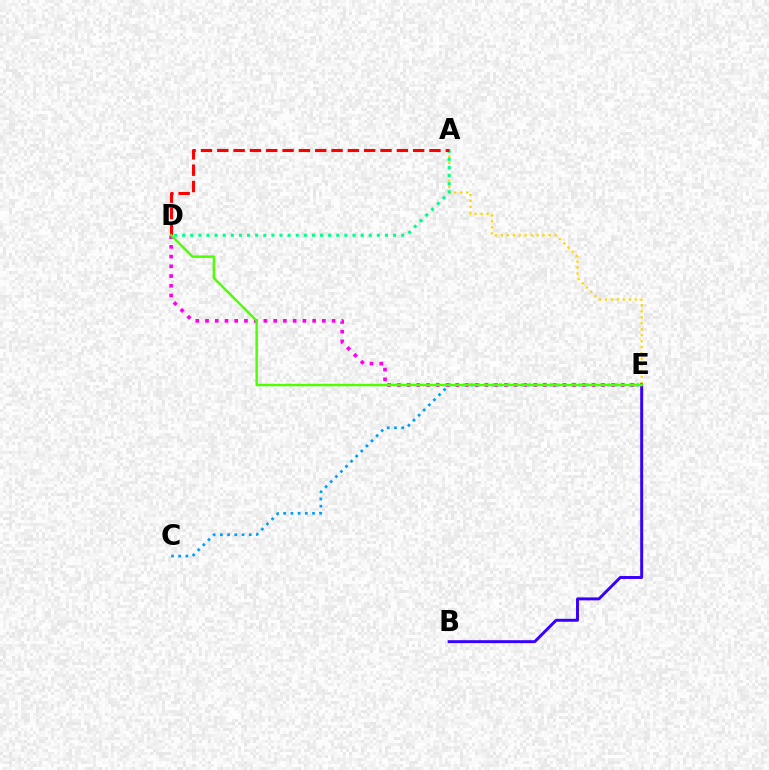{('C', 'E'): [{'color': '#009eff', 'line_style': 'dotted', 'thickness': 1.96}], ('A', 'E'): [{'color': '#ffd500', 'line_style': 'dotted', 'thickness': 1.62}], ('A', 'D'): [{'color': '#00ff86', 'line_style': 'dotted', 'thickness': 2.2}, {'color': '#ff0000', 'line_style': 'dashed', 'thickness': 2.22}], ('B', 'E'): [{'color': '#3700ff', 'line_style': 'solid', 'thickness': 2.12}], ('D', 'E'): [{'color': '#ff00ed', 'line_style': 'dotted', 'thickness': 2.65}, {'color': '#4fff00', 'line_style': 'solid', 'thickness': 1.77}]}